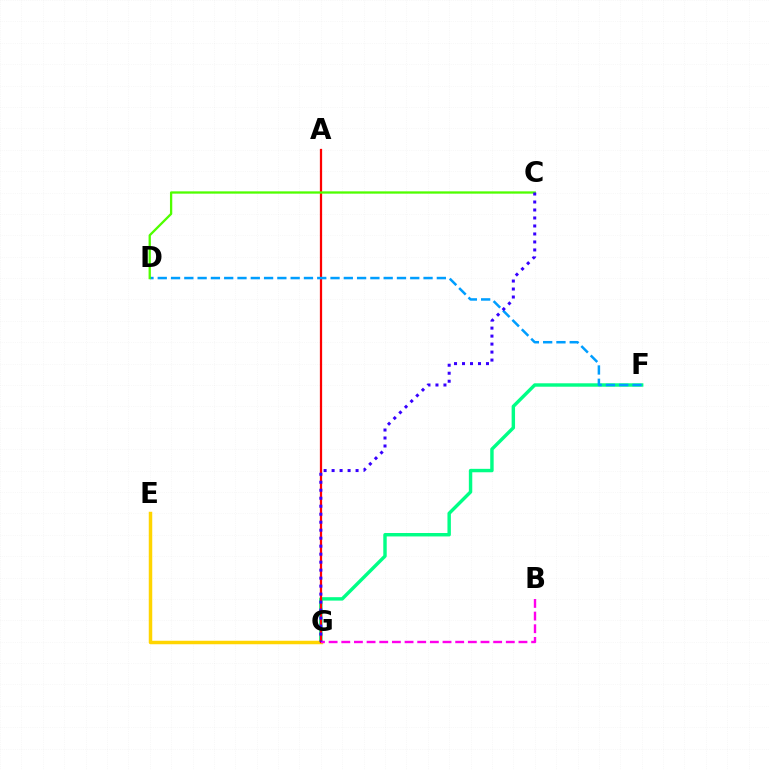{('F', 'G'): [{'color': '#00ff86', 'line_style': 'solid', 'thickness': 2.47}], ('E', 'G'): [{'color': '#ffd500', 'line_style': 'solid', 'thickness': 2.51}], ('A', 'G'): [{'color': '#ff0000', 'line_style': 'solid', 'thickness': 1.62}], ('D', 'F'): [{'color': '#009eff', 'line_style': 'dashed', 'thickness': 1.81}], ('B', 'G'): [{'color': '#ff00ed', 'line_style': 'dashed', 'thickness': 1.72}], ('C', 'D'): [{'color': '#4fff00', 'line_style': 'solid', 'thickness': 1.66}], ('C', 'G'): [{'color': '#3700ff', 'line_style': 'dotted', 'thickness': 2.17}]}